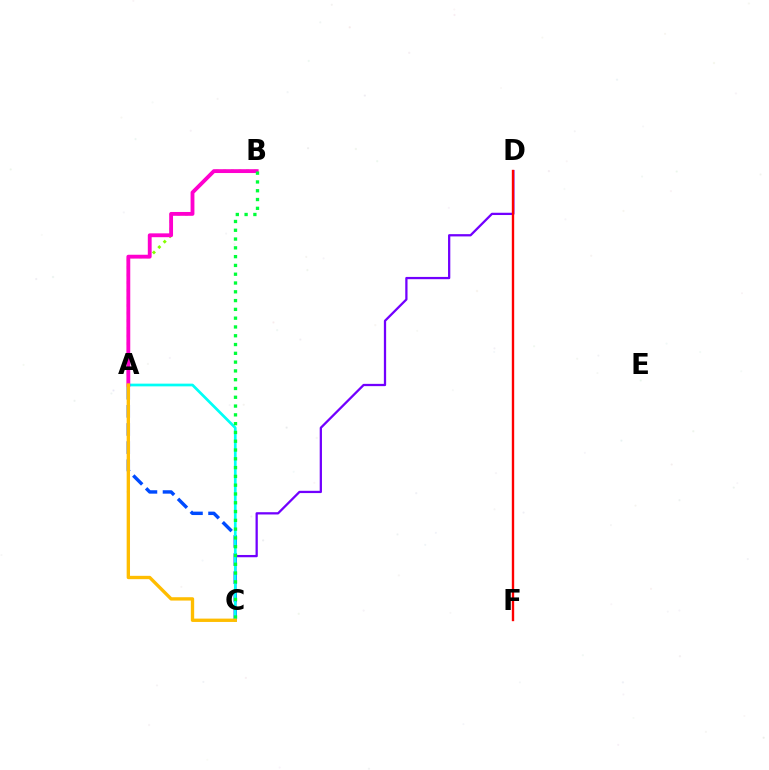{('A', 'C'): [{'color': '#004bff', 'line_style': 'dashed', 'thickness': 2.46}, {'color': '#00fff6', 'line_style': 'solid', 'thickness': 1.95}, {'color': '#ffbd00', 'line_style': 'solid', 'thickness': 2.41}], ('A', 'B'): [{'color': '#84ff00', 'line_style': 'dotted', 'thickness': 2.07}, {'color': '#ff00cf', 'line_style': 'solid', 'thickness': 2.77}], ('C', 'D'): [{'color': '#7200ff', 'line_style': 'solid', 'thickness': 1.63}], ('D', 'F'): [{'color': '#ff0000', 'line_style': 'solid', 'thickness': 1.7}], ('B', 'C'): [{'color': '#00ff39', 'line_style': 'dotted', 'thickness': 2.39}]}